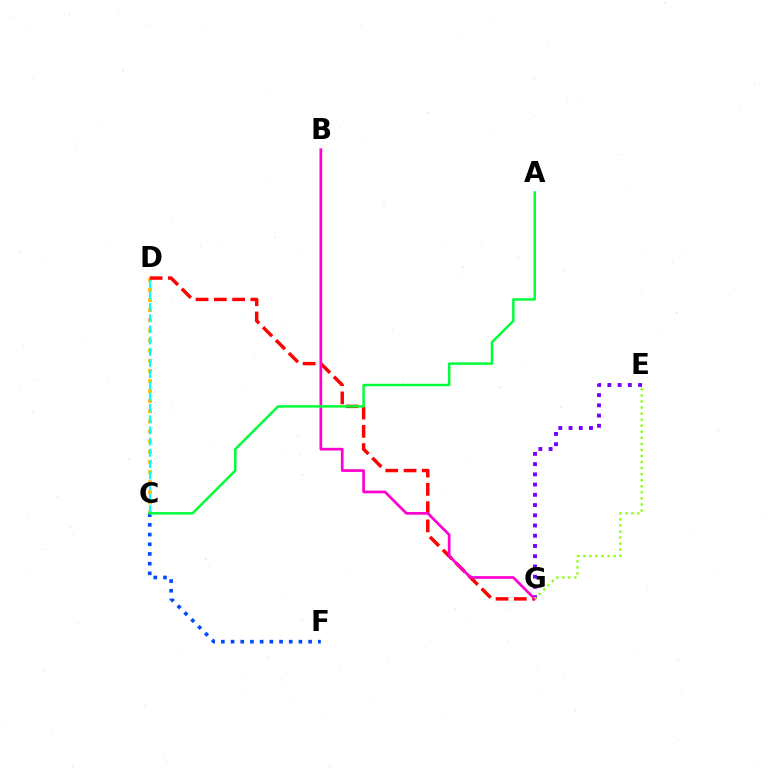{('C', 'D'): [{'color': '#ffbd00', 'line_style': 'dotted', 'thickness': 2.75}, {'color': '#00fff6', 'line_style': 'dashed', 'thickness': 1.53}], ('E', 'G'): [{'color': '#7200ff', 'line_style': 'dotted', 'thickness': 2.78}, {'color': '#84ff00', 'line_style': 'dotted', 'thickness': 1.65}], ('D', 'G'): [{'color': '#ff0000', 'line_style': 'dashed', 'thickness': 2.48}], ('C', 'F'): [{'color': '#004bff', 'line_style': 'dotted', 'thickness': 2.64}], ('B', 'G'): [{'color': '#ff00cf', 'line_style': 'solid', 'thickness': 1.95}], ('A', 'C'): [{'color': '#00ff39', 'line_style': 'solid', 'thickness': 1.77}]}